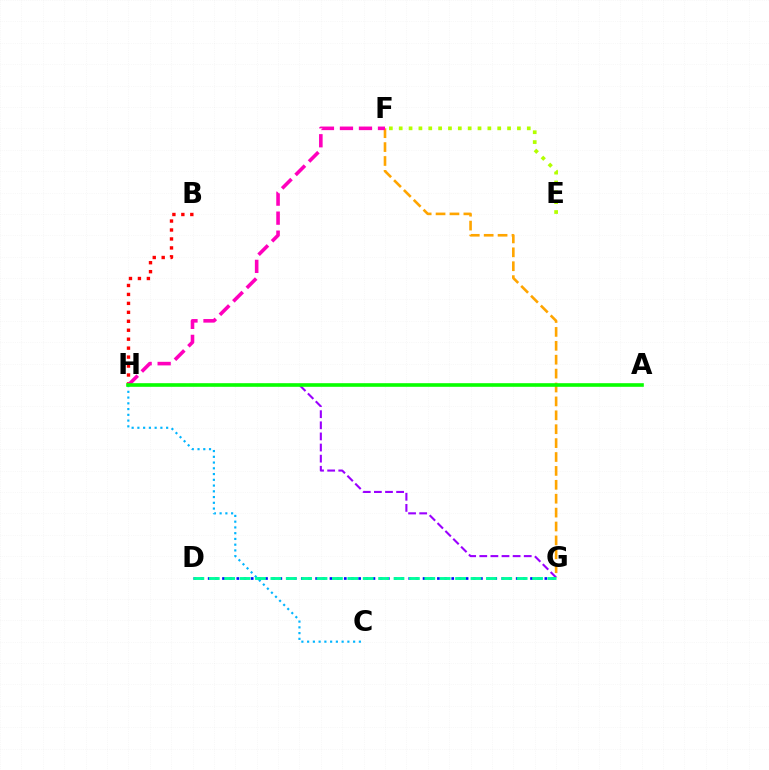{('G', 'H'): [{'color': '#9b00ff', 'line_style': 'dashed', 'thickness': 1.51}], ('B', 'H'): [{'color': '#ff0000', 'line_style': 'dotted', 'thickness': 2.43}], ('C', 'H'): [{'color': '#00b5ff', 'line_style': 'dotted', 'thickness': 1.56}], ('F', 'G'): [{'color': '#ffa500', 'line_style': 'dashed', 'thickness': 1.89}], ('D', 'G'): [{'color': '#0010ff', 'line_style': 'dotted', 'thickness': 1.95}, {'color': '#00ff9d', 'line_style': 'dashed', 'thickness': 2.09}], ('F', 'H'): [{'color': '#ff00bd', 'line_style': 'dashed', 'thickness': 2.58}], ('A', 'H'): [{'color': '#08ff00', 'line_style': 'solid', 'thickness': 2.61}], ('E', 'F'): [{'color': '#b3ff00', 'line_style': 'dotted', 'thickness': 2.68}]}